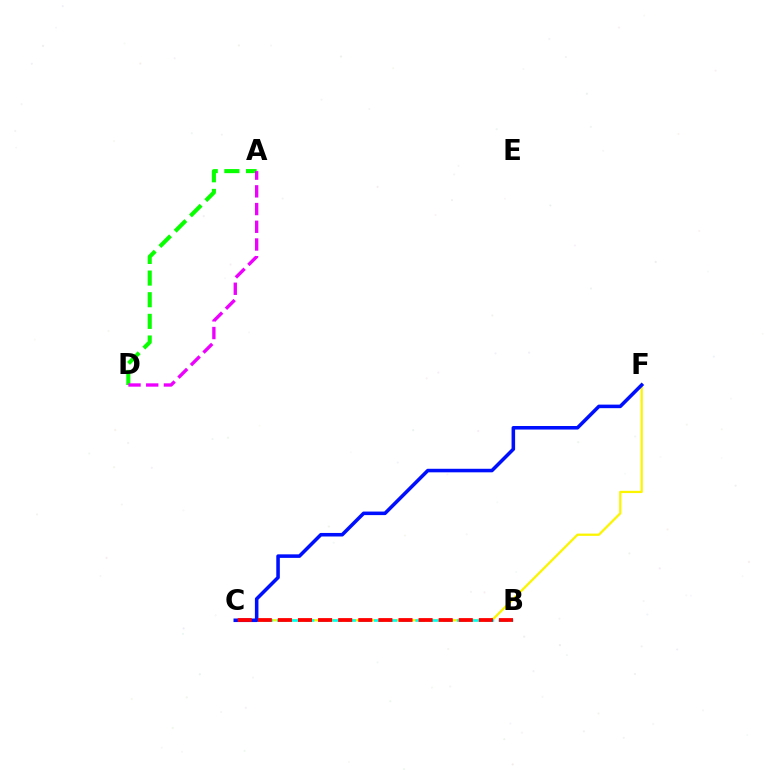{('C', 'F'): [{'color': '#fcf500', 'line_style': 'solid', 'thickness': 1.63}, {'color': '#0010ff', 'line_style': 'solid', 'thickness': 2.55}], ('B', 'C'): [{'color': '#00fff6', 'line_style': 'dashed', 'thickness': 1.88}, {'color': '#ff0000', 'line_style': 'dashed', 'thickness': 2.73}], ('A', 'D'): [{'color': '#08ff00', 'line_style': 'dashed', 'thickness': 2.94}, {'color': '#ee00ff', 'line_style': 'dashed', 'thickness': 2.41}]}